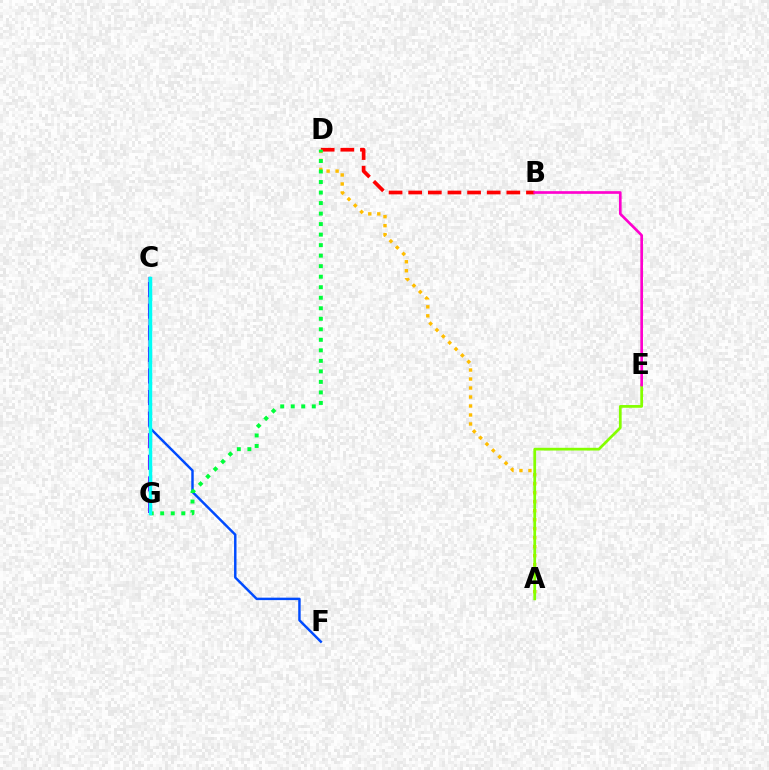{('B', 'D'): [{'color': '#ff0000', 'line_style': 'dashed', 'thickness': 2.67}], ('C', 'G'): [{'color': '#7200ff', 'line_style': 'dashed', 'thickness': 2.93}, {'color': '#00fff6', 'line_style': 'solid', 'thickness': 2.49}], ('A', 'D'): [{'color': '#ffbd00', 'line_style': 'dotted', 'thickness': 2.44}], ('C', 'F'): [{'color': '#004bff', 'line_style': 'solid', 'thickness': 1.77}], ('A', 'E'): [{'color': '#84ff00', 'line_style': 'solid', 'thickness': 1.97}], ('B', 'E'): [{'color': '#ff00cf', 'line_style': 'solid', 'thickness': 1.92}], ('D', 'G'): [{'color': '#00ff39', 'line_style': 'dotted', 'thickness': 2.86}]}